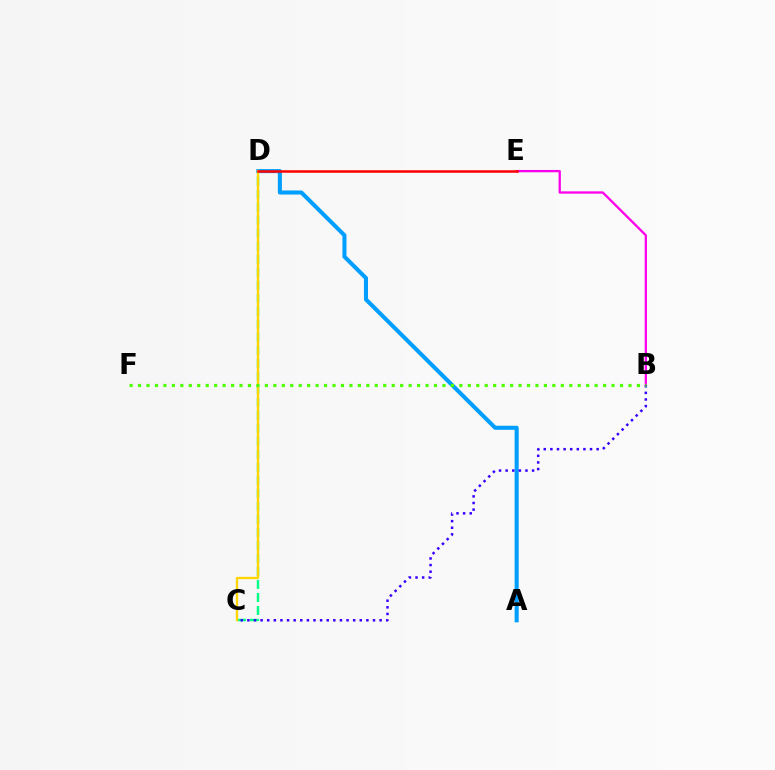{('C', 'D'): [{'color': '#00ff86', 'line_style': 'dashed', 'thickness': 1.77}, {'color': '#ffd500', 'line_style': 'solid', 'thickness': 1.67}], ('B', 'E'): [{'color': '#ff00ed', 'line_style': 'solid', 'thickness': 1.65}], ('A', 'D'): [{'color': '#009eff', 'line_style': 'solid', 'thickness': 2.92}], ('D', 'E'): [{'color': '#ff0000', 'line_style': 'solid', 'thickness': 1.8}], ('B', 'C'): [{'color': '#3700ff', 'line_style': 'dotted', 'thickness': 1.8}], ('B', 'F'): [{'color': '#4fff00', 'line_style': 'dotted', 'thickness': 2.3}]}